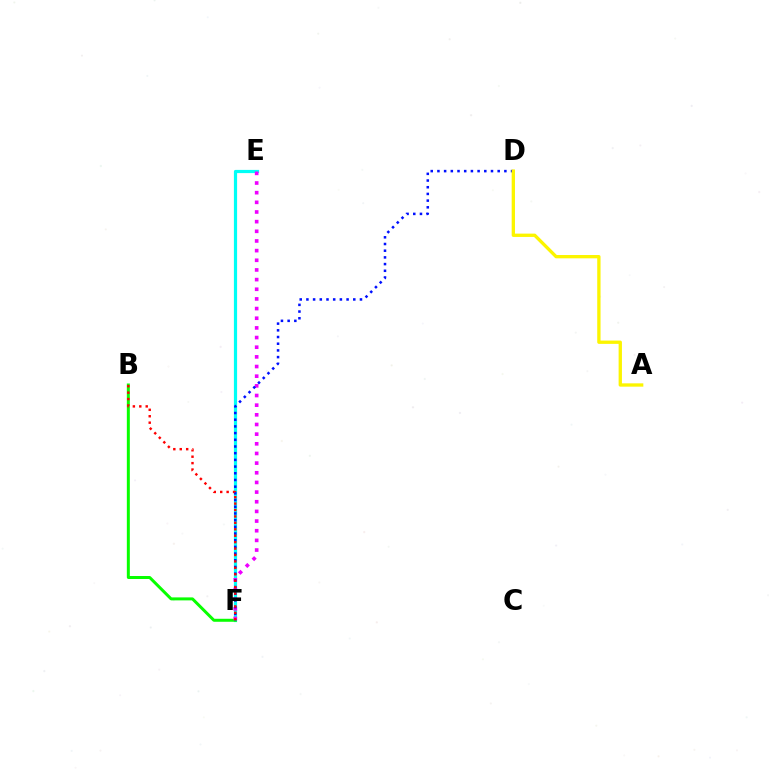{('E', 'F'): [{'color': '#00fff6', 'line_style': 'solid', 'thickness': 2.31}, {'color': '#ee00ff', 'line_style': 'dotted', 'thickness': 2.62}], ('B', 'F'): [{'color': '#08ff00', 'line_style': 'solid', 'thickness': 2.15}, {'color': '#ff0000', 'line_style': 'dotted', 'thickness': 1.75}], ('D', 'F'): [{'color': '#0010ff', 'line_style': 'dotted', 'thickness': 1.82}], ('A', 'D'): [{'color': '#fcf500', 'line_style': 'solid', 'thickness': 2.39}]}